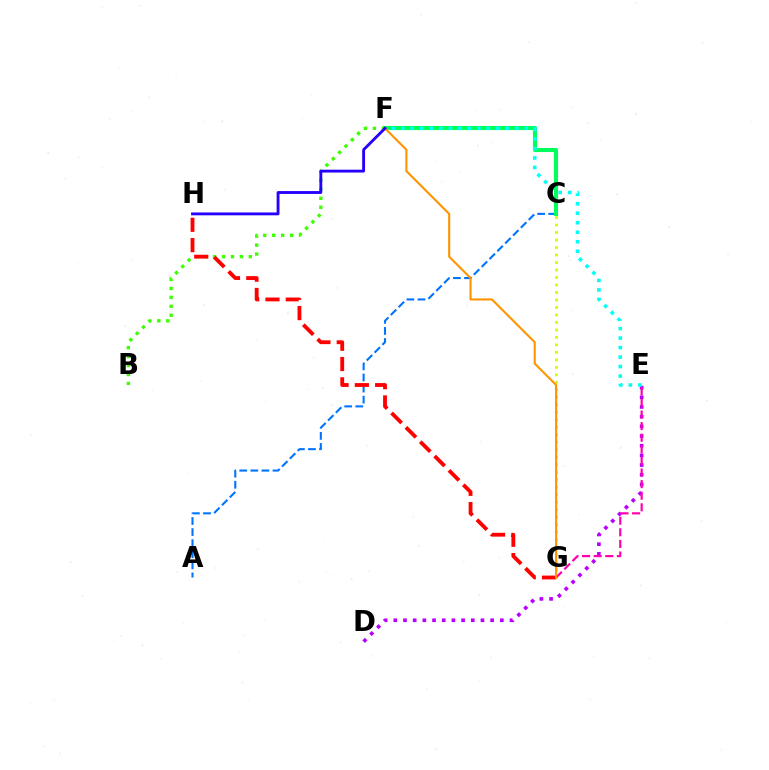{('C', 'G'): [{'color': '#d1ff00', 'line_style': 'dotted', 'thickness': 2.04}], ('A', 'C'): [{'color': '#0074ff', 'line_style': 'dashed', 'thickness': 1.51}], ('D', 'E'): [{'color': '#b900ff', 'line_style': 'dotted', 'thickness': 2.63}], ('B', 'F'): [{'color': '#3dff00', 'line_style': 'dotted', 'thickness': 2.43}], ('E', 'G'): [{'color': '#ff00ac', 'line_style': 'dashed', 'thickness': 1.58}], ('G', 'H'): [{'color': '#ff0000', 'line_style': 'dashed', 'thickness': 2.76}], ('C', 'F'): [{'color': '#00ff5c', 'line_style': 'solid', 'thickness': 2.96}], ('E', 'F'): [{'color': '#00fff6', 'line_style': 'dotted', 'thickness': 2.58}], ('F', 'G'): [{'color': '#ff9400', 'line_style': 'solid', 'thickness': 1.52}], ('F', 'H'): [{'color': '#2500ff', 'line_style': 'solid', 'thickness': 2.06}]}